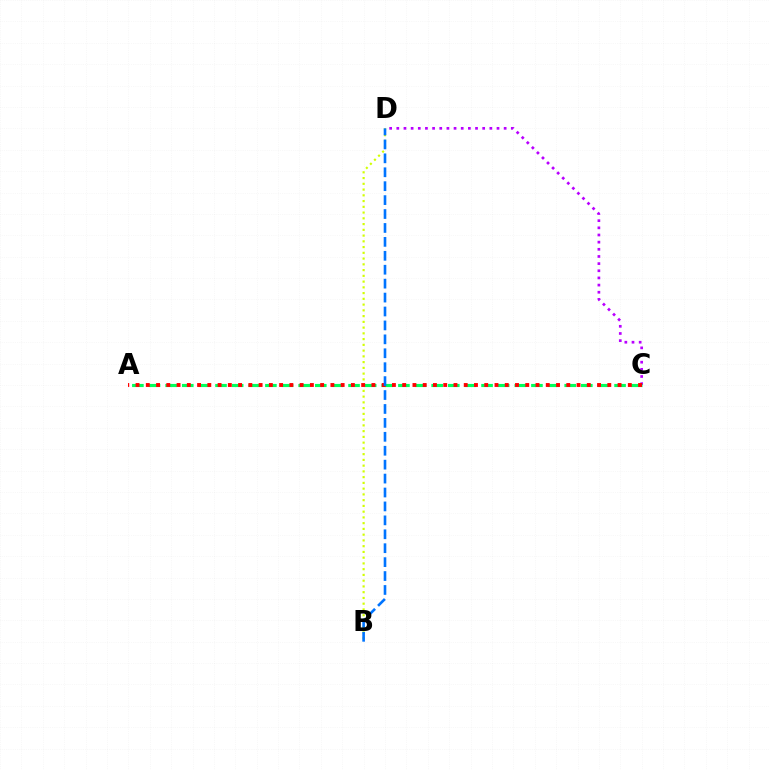{('C', 'D'): [{'color': '#b900ff', 'line_style': 'dotted', 'thickness': 1.94}], ('B', 'D'): [{'color': '#d1ff00', 'line_style': 'dotted', 'thickness': 1.56}, {'color': '#0074ff', 'line_style': 'dashed', 'thickness': 1.89}], ('A', 'C'): [{'color': '#00ff5c', 'line_style': 'dashed', 'thickness': 2.26}, {'color': '#ff0000', 'line_style': 'dotted', 'thickness': 2.79}]}